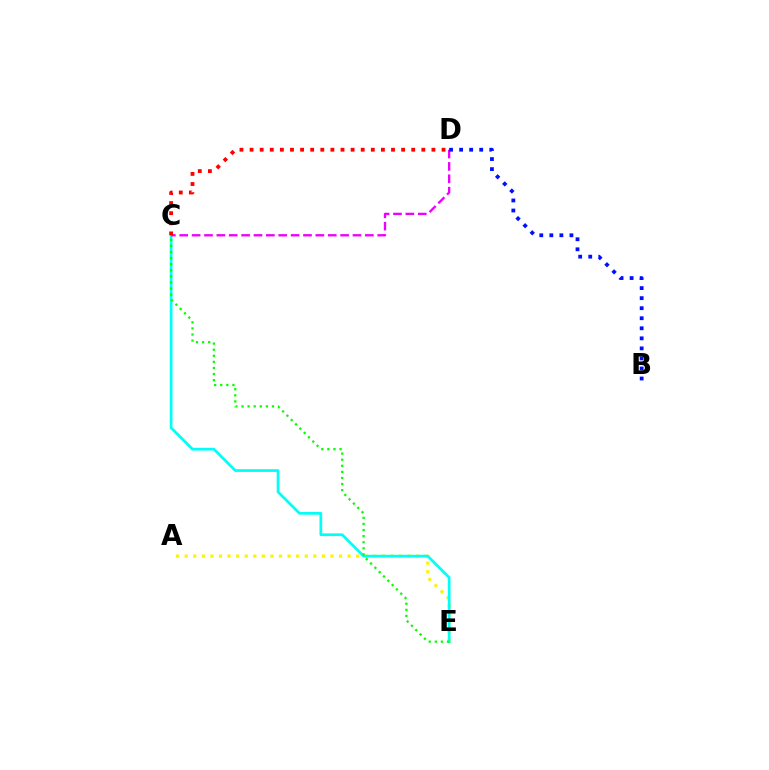{('A', 'E'): [{'color': '#fcf500', 'line_style': 'dotted', 'thickness': 2.33}], ('C', 'E'): [{'color': '#00fff6', 'line_style': 'solid', 'thickness': 1.96}, {'color': '#08ff00', 'line_style': 'dotted', 'thickness': 1.66}], ('C', 'D'): [{'color': '#ee00ff', 'line_style': 'dashed', 'thickness': 1.68}, {'color': '#ff0000', 'line_style': 'dotted', 'thickness': 2.75}], ('B', 'D'): [{'color': '#0010ff', 'line_style': 'dotted', 'thickness': 2.73}]}